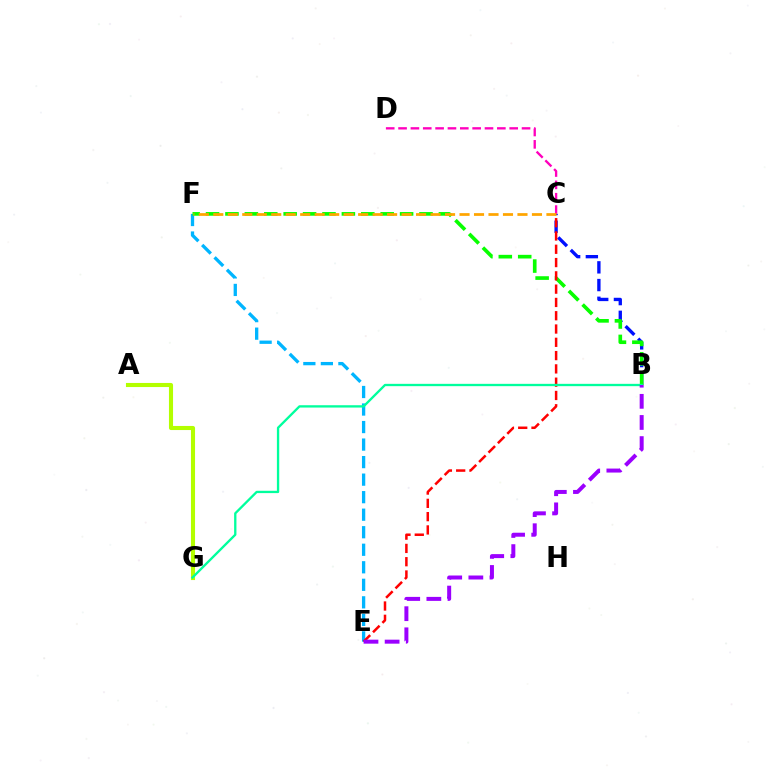{('E', 'F'): [{'color': '#00b5ff', 'line_style': 'dashed', 'thickness': 2.38}], ('A', 'G'): [{'color': '#b3ff00', 'line_style': 'solid', 'thickness': 2.95}], ('B', 'C'): [{'color': '#0010ff', 'line_style': 'dashed', 'thickness': 2.41}], ('B', 'F'): [{'color': '#08ff00', 'line_style': 'dashed', 'thickness': 2.64}], ('C', 'D'): [{'color': '#ff00bd', 'line_style': 'dashed', 'thickness': 1.68}], ('C', 'E'): [{'color': '#ff0000', 'line_style': 'dashed', 'thickness': 1.81}], ('C', 'F'): [{'color': '#ffa500', 'line_style': 'dashed', 'thickness': 1.97}], ('B', 'G'): [{'color': '#00ff9d', 'line_style': 'solid', 'thickness': 1.67}], ('B', 'E'): [{'color': '#9b00ff', 'line_style': 'dashed', 'thickness': 2.87}]}